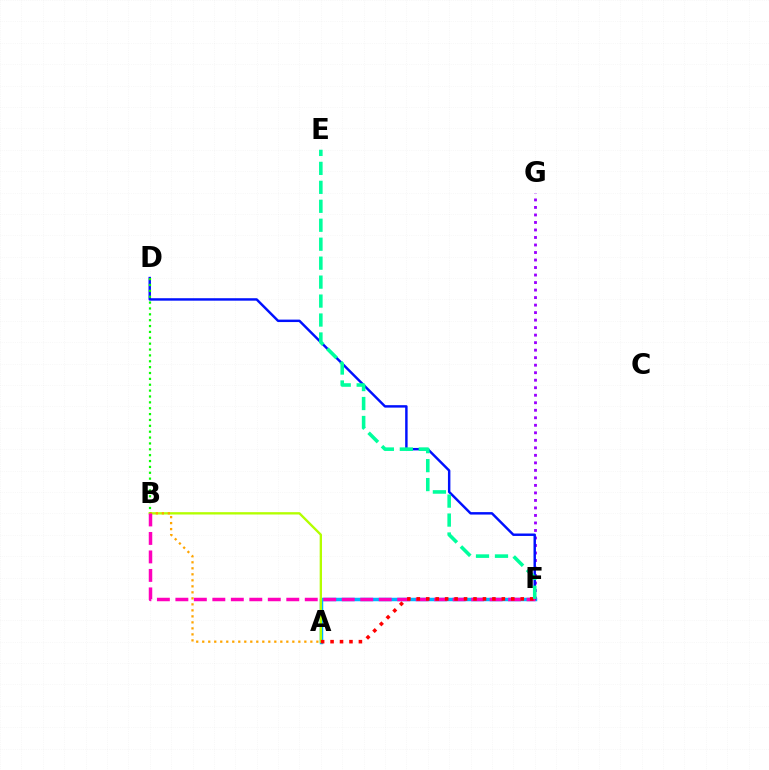{('A', 'F'): [{'color': '#00b5ff', 'line_style': 'solid', 'thickness': 2.51}, {'color': '#ff0000', 'line_style': 'dotted', 'thickness': 2.57}], ('F', 'G'): [{'color': '#9b00ff', 'line_style': 'dotted', 'thickness': 2.04}], ('A', 'B'): [{'color': '#b3ff00', 'line_style': 'solid', 'thickness': 1.69}, {'color': '#ffa500', 'line_style': 'dotted', 'thickness': 1.63}], ('D', 'F'): [{'color': '#0010ff', 'line_style': 'solid', 'thickness': 1.76}], ('B', 'F'): [{'color': '#ff00bd', 'line_style': 'dashed', 'thickness': 2.51}], ('E', 'F'): [{'color': '#00ff9d', 'line_style': 'dashed', 'thickness': 2.58}], ('B', 'D'): [{'color': '#08ff00', 'line_style': 'dotted', 'thickness': 1.59}]}